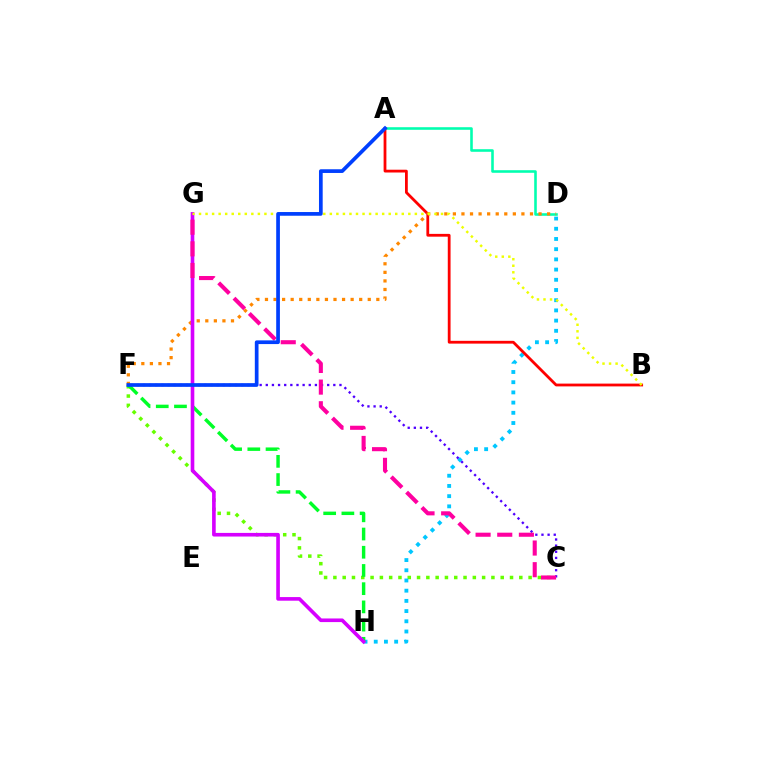{('A', 'D'): [{'color': '#00ffaf', 'line_style': 'solid', 'thickness': 1.86}], ('C', 'F'): [{'color': '#66ff00', 'line_style': 'dotted', 'thickness': 2.53}, {'color': '#4f00ff', 'line_style': 'dotted', 'thickness': 1.67}], ('D', 'H'): [{'color': '#00c7ff', 'line_style': 'dotted', 'thickness': 2.77}], ('A', 'B'): [{'color': '#ff0000', 'line_style': 'solid', 'thickness': 2.01}], ('D', 'F'): [{'color': '#ff8800', 'line_style': 'dotted', 'thickness': 2.33}], ('F', 'H'): [{'color': '#00ff27', 'line_style': 'dashed', 'thickness': 2.47}], ('G', 'H'): [{'color': '#d600ff', 'line_style': 'solid', 'thickness': 2.61}], ('C', 'G'): [{'color': '#ff00a0', 'line_style': 'dashed', 'thickness': 2.94}], ('B', 'G'): [{'color': '#eeff00', 'line_style': 'dotted', 'thickness': 1.78}], ('A', 'F'): [{'color': '#003fff', 'line_style': 'solid', 'thickness': 2.67}]}